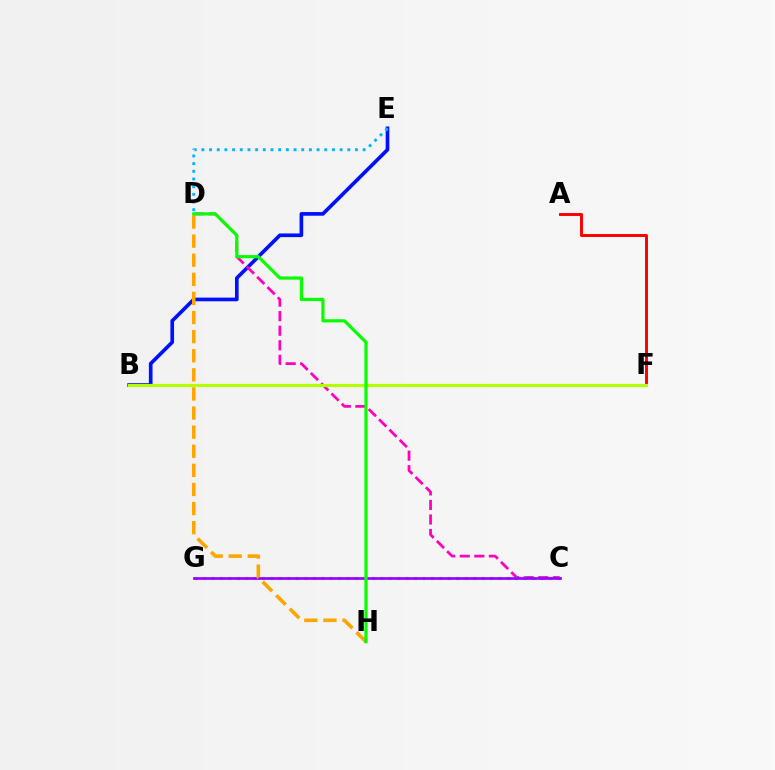{('B', 'E'): [{'color': '#0010ff', 'line_style': 'solid', 'thickness': 2.64}], ('D', 'E'): [{'color': '#00b5ff', 'line_style': 'dotted', 'thickness': 2.09}], ('A', 'F'): [{'color': '#ff0000', 'line_style': 'solid', 'thickness': 2.12}], ('C', 'D'): [{'color': '#ff00bd', 'line_style': 'dashed', 'thickness': 1.98}], ('C', 'G'): [{'color': '#00ff9d', 'line_style': 'dotted', 'thickness': 2.29}, {'color': '#9b00ff', 'line_style': 'solid', 'thickness': 1.95}], ('D', 'H'): [{'color': '#ffa500', 'line_style': 'dashed', 'thickness': 2.6}, {'color': '#08ff00', 'line_style': 'solid', 'thickness': 2.3}], ('B', 'F'): [{'color': '#b3ff00', 'line_style': 'solid', 'thickness': 2.29}]}